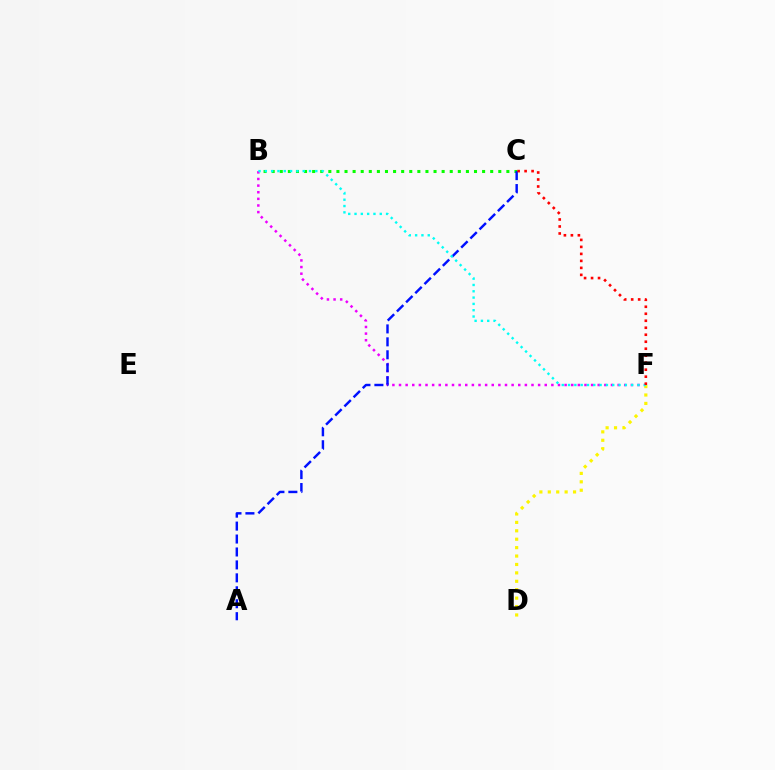{('B', 'C'): [{'color': '#08ff00', 'line_style': 'dotted', 'thickness': 2.2}], ('B', 'F'): [{'color': '#ee00ff', 'line_style': 'dotted', 'thickness': 1.8}, {'color': '#00fff6', 'line_style': 'dotted', 'thickness': 1.71}], ('A', 'C'): [{'color': '#0010ff', 'line_style': 'dashed', 'thickness': 1.76}], ('D', 'F'): [{'color': '#fcf500', 'line_style': 'dotted', 'thickness': 2.29}], ('C', 'F'): [{'color': '#ff0000', 'line_style': 'dotted', 'thickness': 1.9}]}